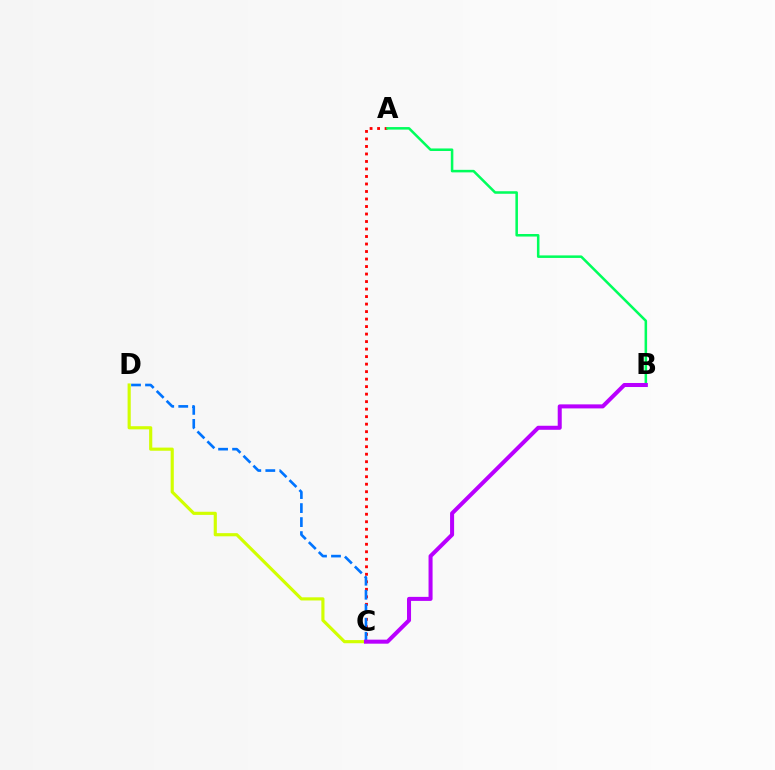{('A', 'C'): [{'color': '#ff0000', 'line_style': 'dotted', 'thickness': 2.04}], ('C', 'D'): [{'color': '#d1ff00', 'line_style': 'solid', 'thickness': 2.27}, {'color': '#0074ff', 'line_style': 'dashed', 'thickness': 1.9}], ('A', 'B'): [{'color': '#00ff5c', 'line_style': 'solid', 'thickness': 1.83}], ('B', 'C'): [{'color': '#b900ff', 'line_style': 'solid', 'thickness': 2.9}]}